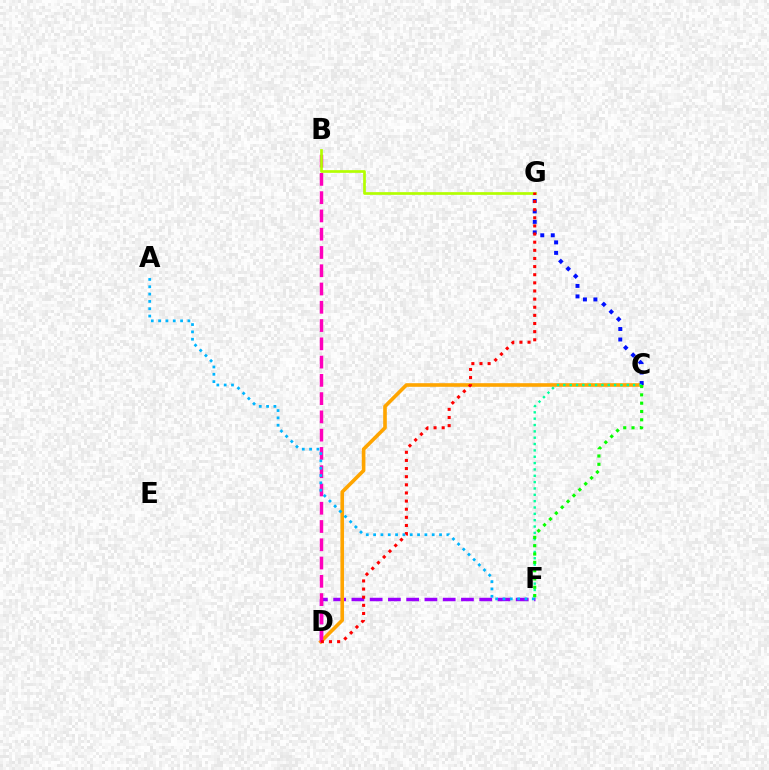{('D', 'F'): [{'color': '#9b00ff', 'line_style': 'dashed', 'thickness': 2.48}], ('C', 'D'): [{'color': '#ffa500', 'line_style': 'solid', 'thickness': 2.61}], ('C', 'G'): [{'color': '#0010ff', 'line_style': 'dotted', 'thickness': 2.85}], ('B', 'D'): [{'color': '#ff00bd', 'line_style': 'dashed', 'thickness': 2.48}], ('A', 'F'): [{'color': '#00b5ff', 'line_style': 'dotted', 'thickness': 1.99}], ('B', 'G'): [{'color': '#b3ff00', 'line_style': 'solid', 'thickness': 1.94}], ('C', 'F'): [{'color': '#00ff9d', 'line_style': 'dotted', 'thickness': 1.72}, {'color': '#08ff00', 'line_style': 'dotted', 'thickness': 2.26}], ('D', 'G'): [{'color': '#ff0000', 'line_style': 'dotted', 'thickness': 2.21}]}